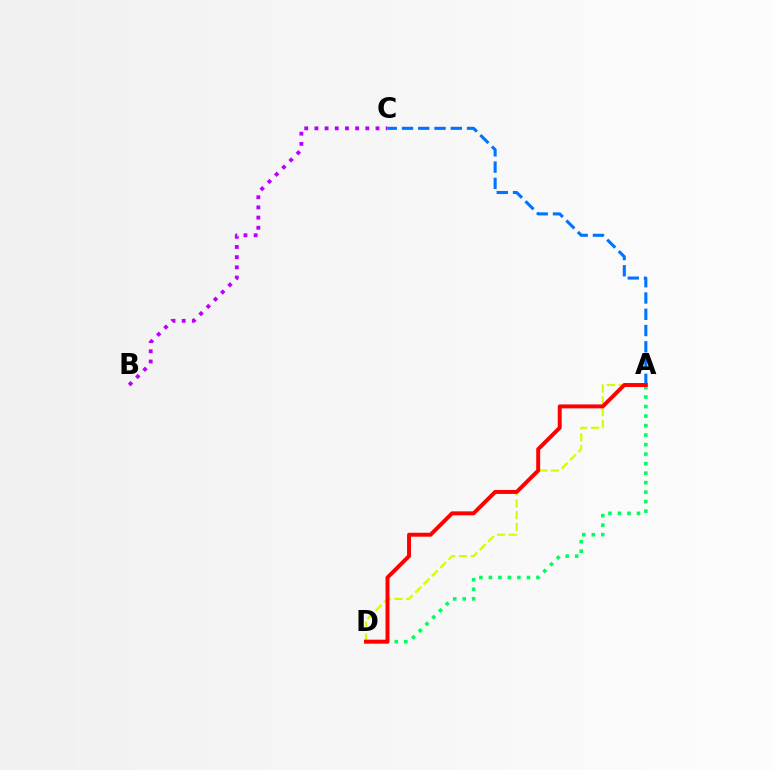{('A', 'D'): [{'color': '#d1ff00', 'line_style': 'dashed', 'thickness': 1.59}, {'color': '#00ff5c', 'line_style': 'dotted', 'thickness': 2.58}, {'color': '#ff0000', 'line_style': 'solid', 'thickness': 2.84}], ('B', 'C'): [{'color': '#b900ff', 'line_style': 'dotted', 'thickness': 2.77}], ('A', 'C'): [{'color': '#0074ff', 'line_style': 'dashed', 'thickness': 2.21}]}